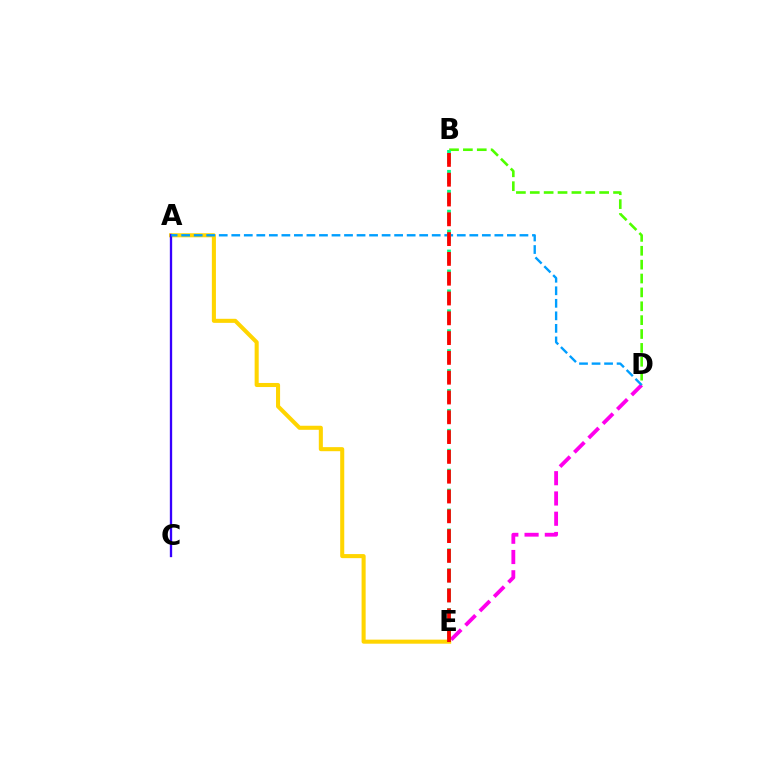{('A', 'E'): [{'color': '#ffd500', 'line_style': 'solid', 'thickness': 2.93}], ('B', 'D'): [{'color': '#4fff00', 'line_style': 'dashed', 'thickness': 1.89}], ('D', 'E'): [{'color': '#ff00ed', 'line_style': 'dashed', 'thickness': 2.75}], ('A', 'C'): [{'color': '#3700ff', 'line_style': 'solid', 'thickness': 1.67}], ('A', 'D'): [{'color': '#009eff', 'line_style': 'dashed', 'thickness': 1.7}], ('B', 'E'): [{'color': '#00ff86', 'line_style': 'dashed', 'thickness': 2.71}, {'color': '#ff0000', 'line_style': 'dashed', 'thickness': 2.69}]}